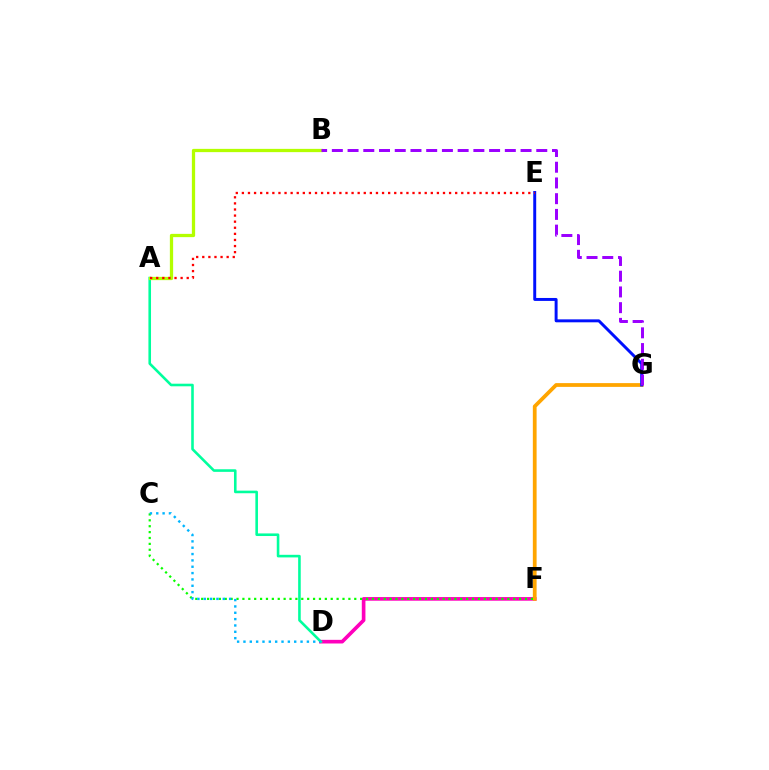{('D', 'F'): [{'color': '#ff00bd', 'line_style': 'solid', 'thickness': 2.62}], ('A', 'D'): [{'color': '#00ff9d', 'line_style': 'solid', 'thickness': 1.87}], ('F', 'G'): [{'color': '#ffa500', 'line_style': 'solid', 'thickness': 2.71}], ('E', 'G'): [{'color': '#0010ff', 'line_style': 'solid', 'thickness': 2.12}], ('A', 'B'): [{'color': '#b3ff00', 'line_style': 'solid', 'thickness': 2.35}], ('C', 'F'): [{'color': '#08ff00', 'line_style': 'dotted', 'thickness': 1.6}], ('B', 'G'): [{'color': '#9b00ff', 'line_style': 'dashed', 'thickness': 2.14}], ('A', 'E'): [{'color': '#ff0000', 'line_style': 'dotted', 'thickness': 1.66}], ('C', 'D'): [{'color': '#00b5ff', 'line_style': 'dotted', 'thickness': 1.72}]}